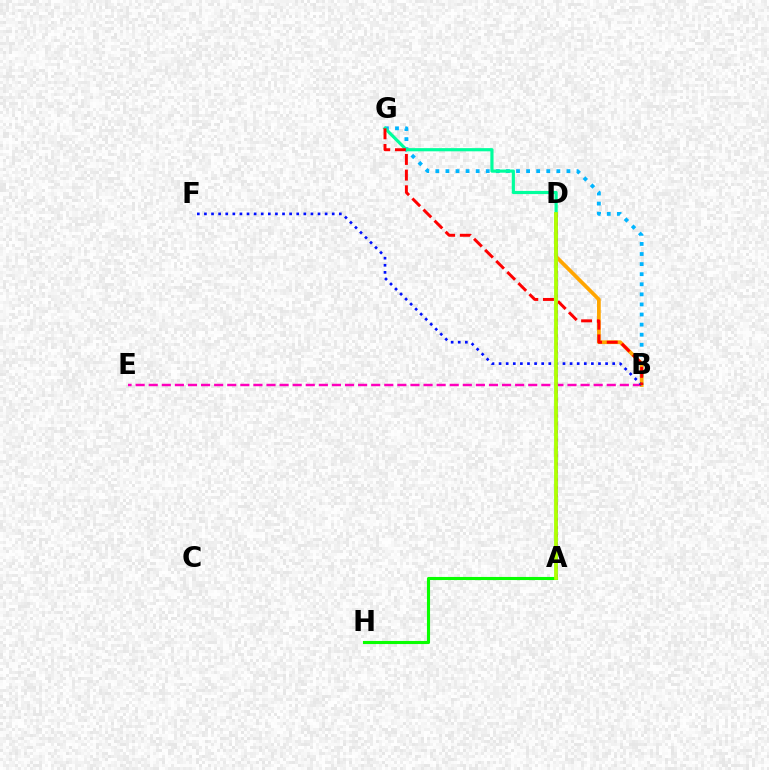{('B', 'G'): [{'color': '#00b5ff', 'line_style': 'dotted', 'thickness': 2.74}, {'color': '#ff0000', 'line_style': 'dashed', 'thickness': 2.13}], ('B', 'E'): [{'color': '#ff00bd', 'line_style': 'dashed', 'thickness': 1.78}], ('B', 'D'): [{'color': '#ffa500', 'line_style': 'solid', 'thickness': 2.7}], ('A', 'G'): [{'color': '#00ff9d', 'line_style': 'solid', 'thickness': 2.29}], ('A', 'D'): [{'color': '#9b00ff', 'line_style': 'dotted', 'thickness': 2.17}, {'color': '#b3ff00', 'line_style': 'solid', 'thickness': 2.65}], ('B', 'F'): [{'color': '#0010ff', 'line_style': 'dotted', 'thickness': 1.93}], ('A', 'H'): [{'color': '#08ff00', 'line_style': 'solid', 'thickness': 2.23}]}